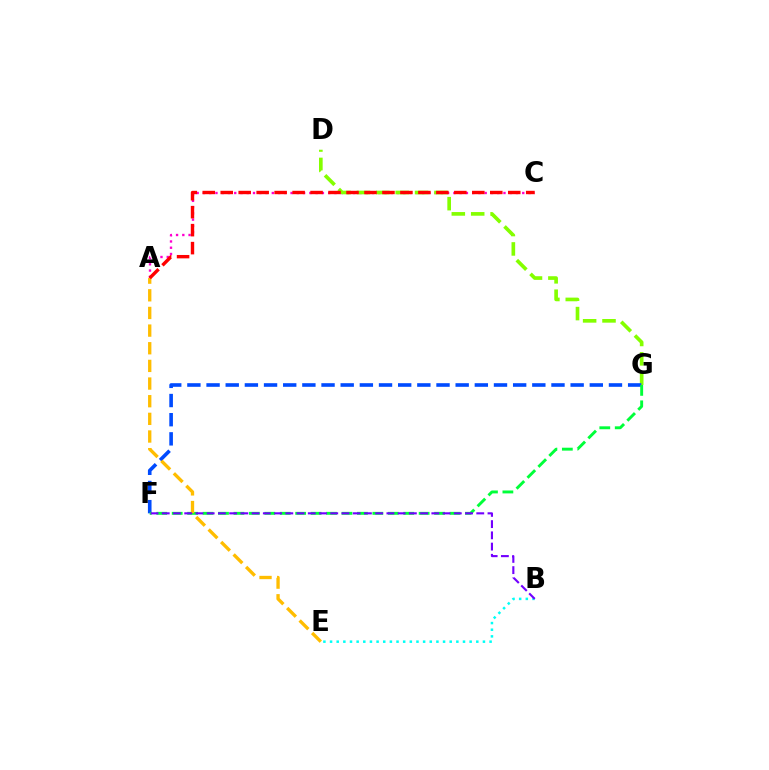{('A', 'C'): [{'color': '#ff00cf', 'line_style': 'dotted', 'thickness': 1.7}, {'color': '#ff0000', 'line_style': 'dashed', 'thickness': 2.44}], ('D', 'G'): [{'color': '#84ff00', 'line_style': 'dashed', 'thickness': 2.63}], ('F', 'G'): [{'color': '#004bff', 'line_style': 'dashed', 'thickness': 2.6}, {'color': '#00ff39', 'line_style': 'dashed', 'thickness': 2.1}], ('B', 'E'): [{'color': '#00fff6', 'line_style': 'dotted', 'thickness': 1.81}], ('A', 'E'): [{'color': '#ffbd00', 'line_style': 'dashed', 'thickness': 2.4}], ('B', 'F'): [{'color': '#7200ff', 'line_style': 'dashed', 'thickness': 1.53}]}